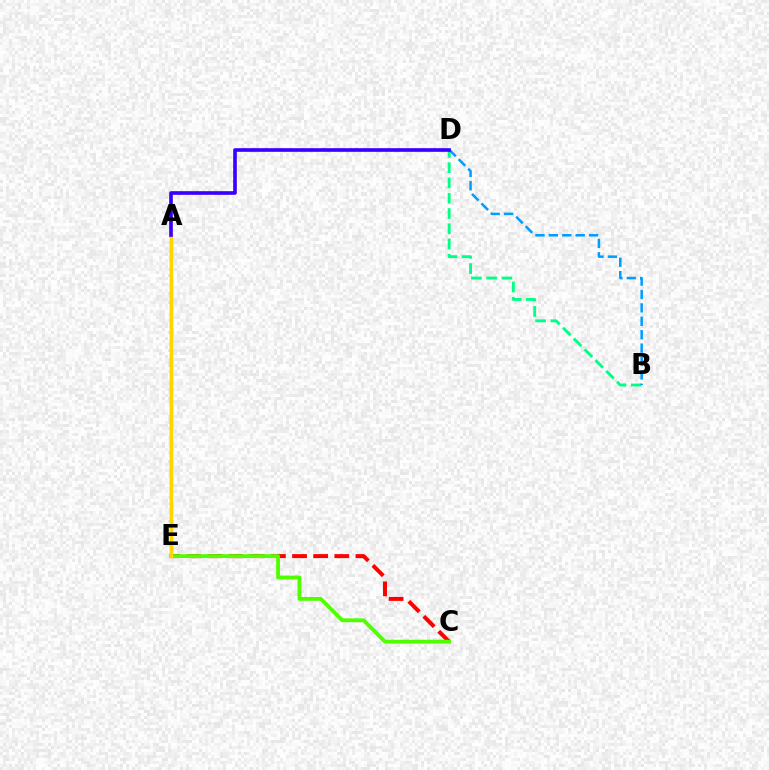{('C', 'E'): [{'color': '#ff0000', 'line_style': 'dashed', 'thickness': 2.87}, {'color': '#4fff00', 'line_style': 'solid', 'thickness': 2.75}], ('A', 'E'): [{'color': '#ff00ed', 'line_style': 'solid', 'thickness': 1.59}, {'color': '#ffd500', 'line_style': 'solid', 'thickness': 2.45}], ('B', 'D'): [{'color': '#00ff86', 'line_style': 'dashed', 'thickness': 2.08}, {'color': '#009eff', 'line_style': 'dashed', 'thickness': 1.82}], ('A', 'D'): [{'color': '#3700ff', 'line_style': 'solid', 'thickness': 2.62}]}